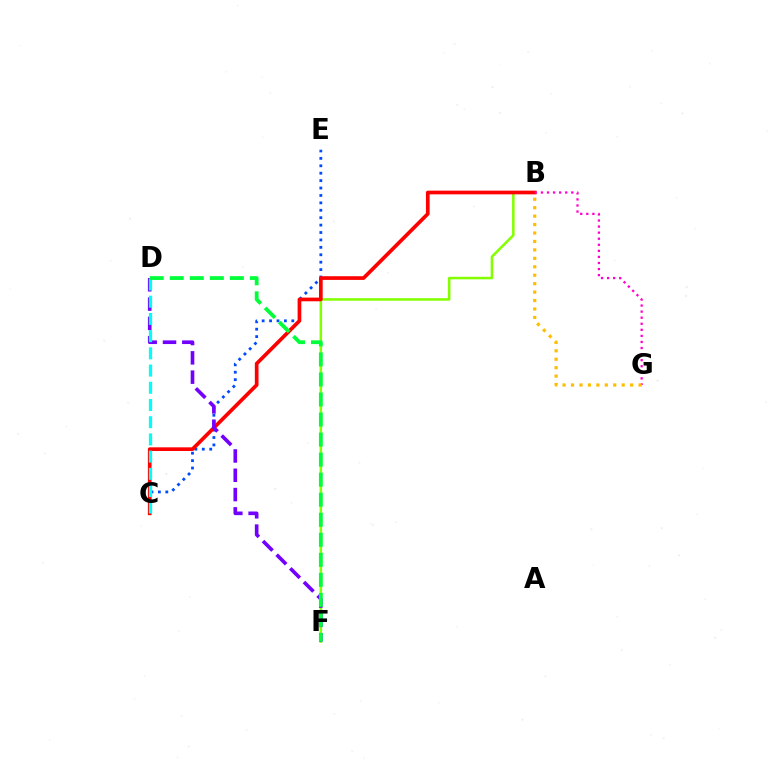{('B', 'F'): [{'color': '#84ff00', 'line_style': 'solid', 'thickness': 1.83}], ('C', 'E'): [{'color': '#004bff', 'line_style': 'dotted', 'thickness': 2.01}], ('B', 'C'): [{'color': '#ff0000', 'line_style': 'solid', 'thickness': 2.65}], ('D', 'F'): [{'color': '#7200ff', 'line_style': 'dashed', 'thickness': 2.62}, {'color': '#00ff39', 'line_style': 'dashed', 'thickness': 2.72}], ('B', 'G'): [{'color': '#ff00cf', 'line_style': 'dotted', 'thickness': 1.65}, {'color': '#ffbd00', 'line_style': 'dotted', 'thickness': 2.29}], ('C', 'D'): [{'color': '#00fff6', 'line_style': 'dashed', 'thickness': 2.34}]}